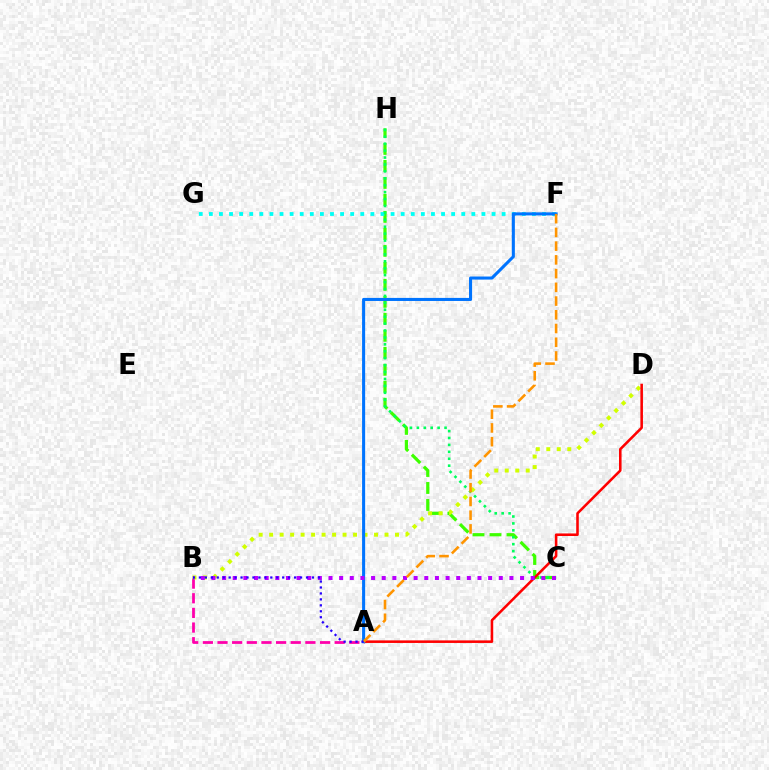{('C', 'H'): [{'color': '#3dff00', 'line_style': 'dashed', 'thickness': 2.31}, {'color': '#00ff5c', 'line_style': 'dotted', 'thickness': 1.88}], ('A', 'B'): [{'color': '#ff00ac', 'line_style': 'dashed', 'thickness': 1.99}, {'color': '#2500ff', 'line_style': 'dotted', 'thickness': 1.62}], ('B', 'D'): [{'color': '#d1ff00', 'line_style': 'dotted', 'thickness': 2.85}], ('F', 'G'): [{'color': '#00fff6', 'line_style': 'dotted', 'thickness': 2.74}], ('A', 'D'): [{'color': '#ff0000', 'line_style': 'solid', 'thickness': 1.85}], ('A', 'F'): [{'color': '#0074ff', 'line_style': 'solid', 'thickness': 2.2}, {'color': '#ff9400', 'line_style': 'dashed', 'thickness': 1.87}], ('B', 'C'): [{'color': '#b900ff', 'line_style': 'dotted', 'thickness': 2.89}]}